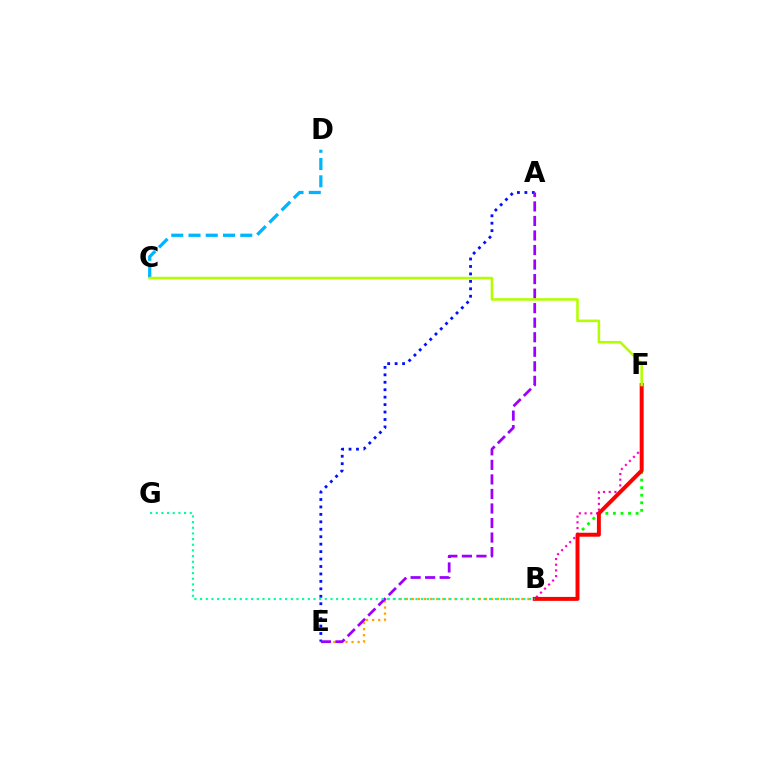{('B', 'E'): [{'color': '#ffa500', 'line_style': 'dotted', 'thickness': 1.65}], ('A', 'E'): [{'color': '#0010ff', 'line_style': 'dotted', 'thickness': 2.02}, {'color': '#9b00ff', 'line_style': 'dashed', 'thickness': 1.97}], ('B', 'F'): [{'color': '#08ff00', 'line_style': 'dotted', 'thickness': 2.06}, {'color': '#ff00bd', 'line_style': 'dotted', 'thickness': 1.55}, {'color': '#ff0000', 'line_style': 'solid', 'thickness': 2.84}], ('C', 'D'): [{'color': '#00b5ff', 'line_style': 'dashed', 'thickness': 2.34}], ('B', 'G'): [{'color': '#00ff9d', 'line_style': 'dotted', 'thickness': 1.54}], ('C', 'F'): [{'color': '#b3ff00', 'line_style': 'solid', 'thickness': 1.85}]}